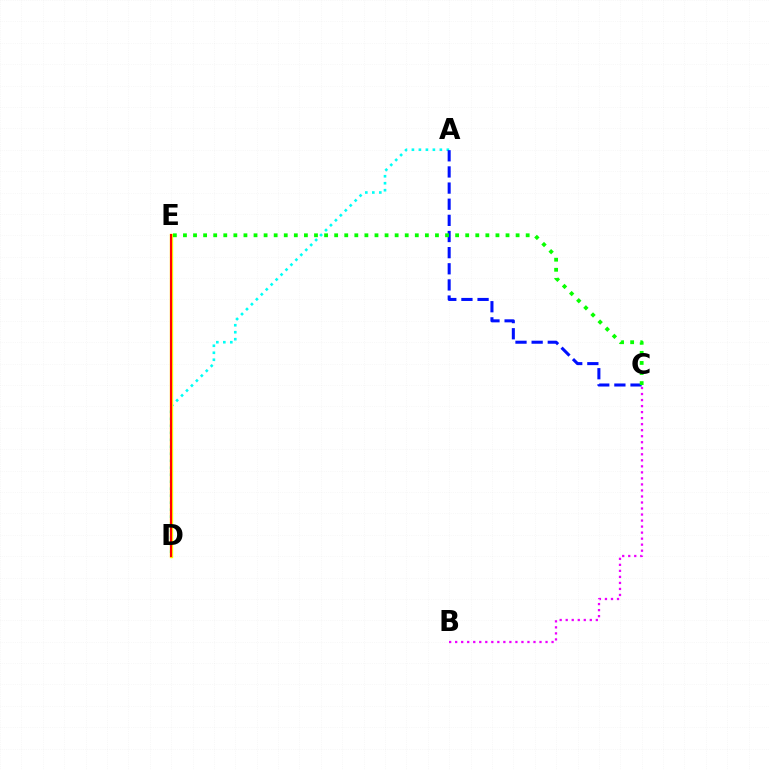{('A', 'D'): [{'color': '#00fff6', 'line_style': 'dotted', 'thickness': 1.9}], ('D', 'E'): [{'color': '#fcf500', 'line_style': 'solid', 'thickness': 2.41}, {'color': '#ff0000', 'line_style': 'solid', 'thickness': 1.51}], ('A', 'C'): [{'color': '#0010ff', 'line_style': 'dashed', 'thickness': 2.19}], ('C', 'E'): [{'color': '#08ff00', 'line_style': 'dotted', 'thickness': 2.74}], ('B', 'C'): [{'color': '#ee00ff', 'line_style': 'dotted', 'thickness': 1.64}]}